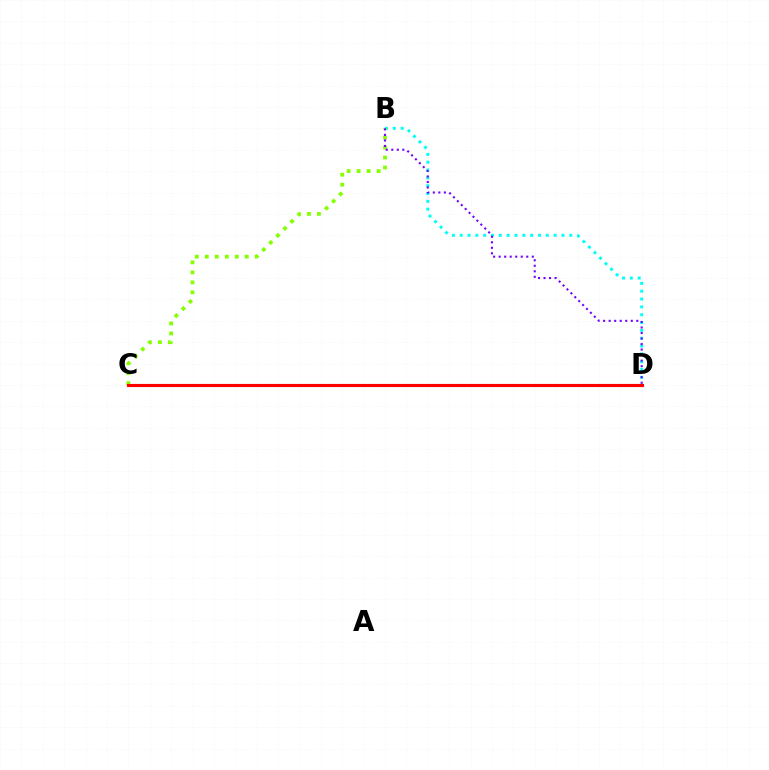{('B', 'D'): [{'color': '#00fff6', 'line_style': 'dotted', 'thickness': 2.13}, {'color': '#7200ff', 'line_style': 'dotted', 'thickness': 1.5}], ('B', 'C'): [{'color': '#84ff00', 'line_style': 'dotted', 'thickness': 2.71}], ('C', 'D'): [{'color': '#ff0000', 'line_style': 'solid', 'thickness': 2.25}]}